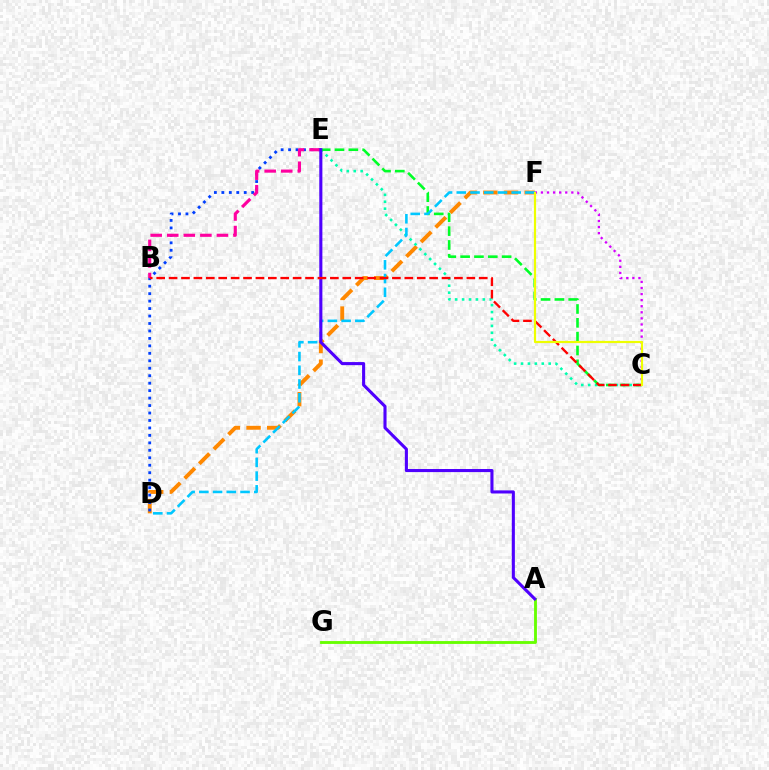{('D', 'F'): [{'color': '#ff8800', 'line_style': 'dashed', 'thickness': 2.81}, {'color': '#00c7ff', 'line_style': 'dashed', 'thickness': 1.87}], ('C', 'F'): [{'color': '#d600ff', 'line_style': 'dotted', 'thickness': 1.65}, {'color': '#eeff00', 'line_style': 'solid', 'thickness': 1.57}], ('C', 'E'): [{'color': '#00ffaf', 'line_style': 'dotted', 'thickness': 1.88}, {'color': '#00ff27', 'line_style': 'dashed', 'thickness': 1.88}], ('D', 'E'): [{'color': '#003fff', 'line_style': 'dotted', 'thickness': 2.03}], ('A', 'G'): [{'color': '#66ff00', 'line_style': 'solid', 'thickness': 2.05}], ('B', 'E'): [{'color': '#ff00a0', 'line_style': 'dashed', 'thickness': 2.25}], ('A', 'E'): [{'color': '#4f00ff', 'line_style': 'solid', 'thickness': 2.22}], ('B', 'C'): [{'color': '#ff0000', 'line_style': 'dashed', 'thickness': 1.69}]}